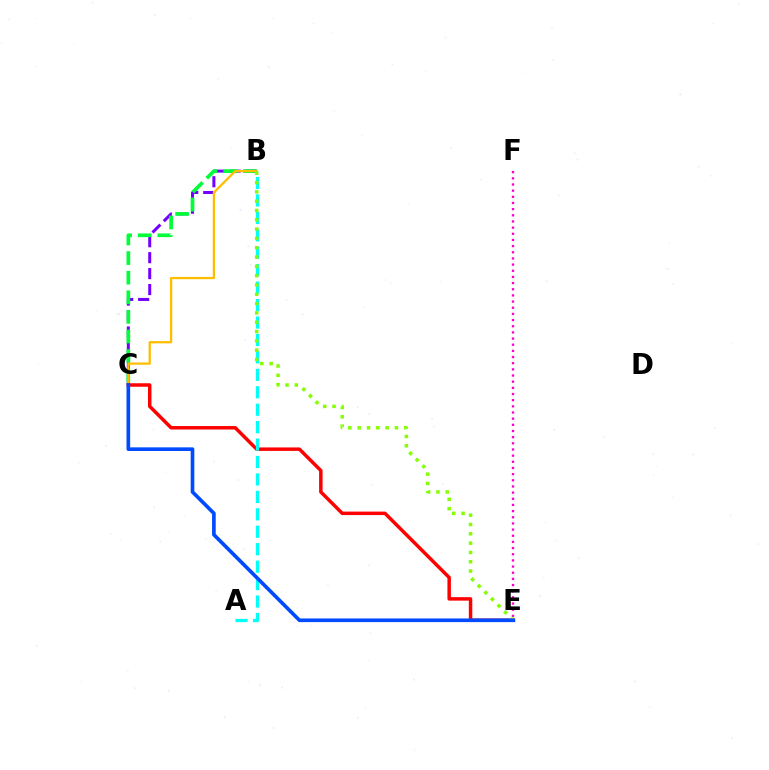{('B', 'C'): [{'color': '#7200ff', 'line_style': 'dashed', 'thickness': 2.17}, {'color': '#00ff39', 'line_style': 'dashed', 'thickness': 2.66}, {'color': '#ffbd00', 'line_style': 'solid', 'thickness': 1.63}], ('E', 'F'): [{'color': '#ff00cf', 'line_style': 'dotted', 'thickness': 1.67}], ('C', 'E'): [{'color': '#ff0000', 'line_style': 'solid', 'thickness': 2.5}, {'color': '#004bff', 'line_style': 'solid', 'thickness': 2.63}], ('A', 'B'): [{'color': '#00fff6', 'line_style': 'dashed', 'thickness': 2.37}], ('B', 'E'): [{'color': '#84ff00', 'line_style': 'dotted', 'thickness': 2.53}]}